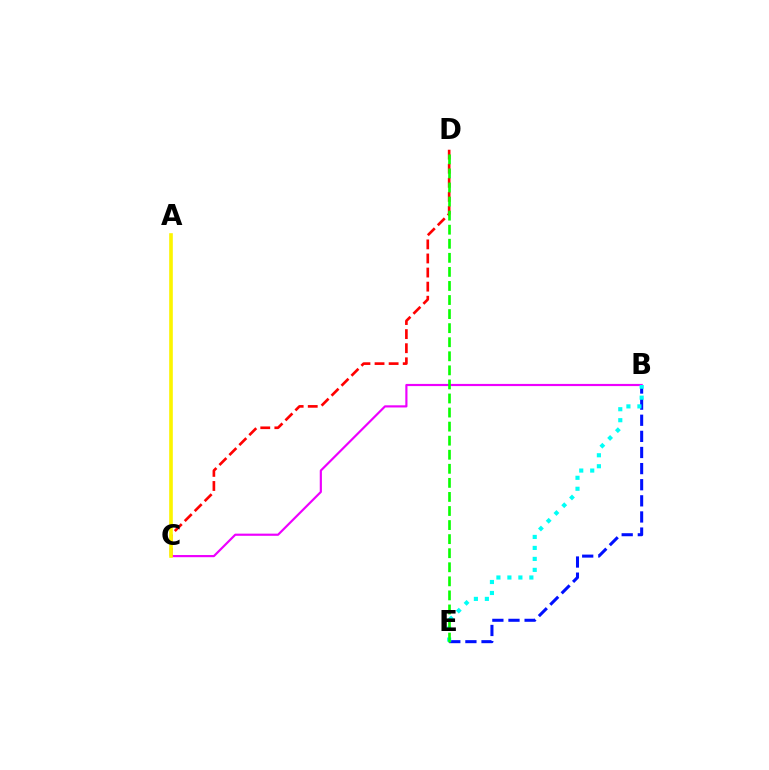{('B', 'E'): [{'color': '#0010ff', 'line_style': 'dashed', 'thickness': 2.19}, {'color': '#00fff6', 'line_style': 'dotted', 'thickness': 2.98}], ('B', 'C'): [{'color': '#ee00ff', 'line_style': 'solid', 'thickness': 1.56}], ('C', 'D'): [{'color': '#ff0000', 'line_style': 'dashed', 'thickness': 1.91}], ('A', 'C'): [{'color': '#fcf500', 'line_style': 'solid', 'thickness': 2.61}], ('D', 'E'): [{'color': '#08ff00', 'line_style': 'dashed', 'thickness': 1.91}]}